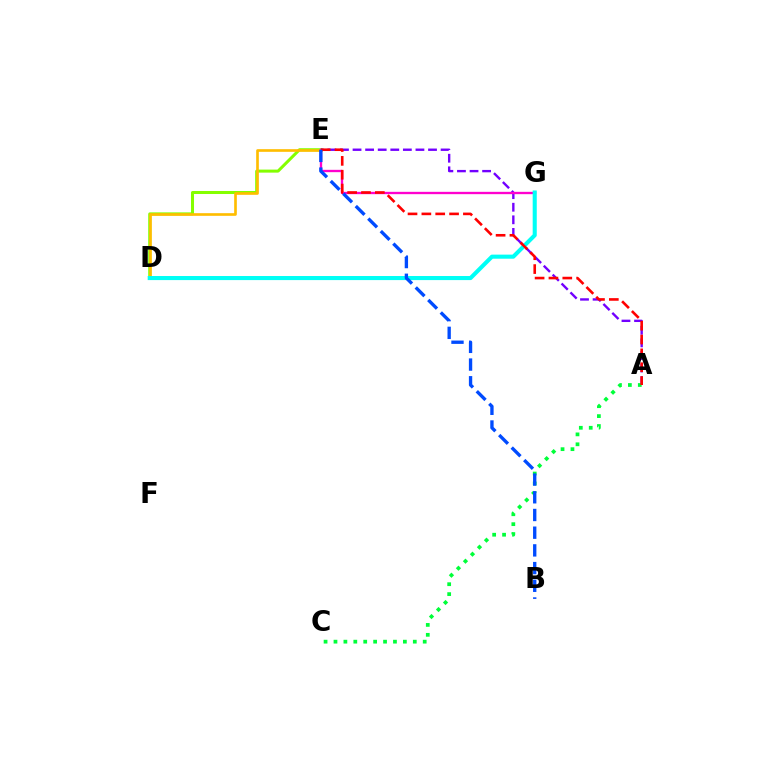{('D', 'E'): [{'color': '#84ff00', 'line_style': 'solid', 'thickness': 2.18}, {'color': '#ffbd00', 'line_style': 'solid', 'thickness': 1.91}], ('A', 'E'): [{'color': '#7200ff', 'line_style': 'dashed', 'thickness': 1.71}, {'color': '#ff0000', 'line_style': 'dashed', 'thickness': 1.88}], ('E', 'G'): [{'color': '#ff00cf', 'line_style': 'solid', 'thickness': 1.68}], ('D', 'G'): [{'color': '#00fff6', 'line_style': 'solid', 'thickness': 2.94}], ('A', 'C'): [{'color': '#00ff39', 'line_style': 'dotted', 'thickness': 2.69}], ('B', 'E'): [{'color': '#004bff', 'line_style': 'dashed', 'thickness': 2.4}]}